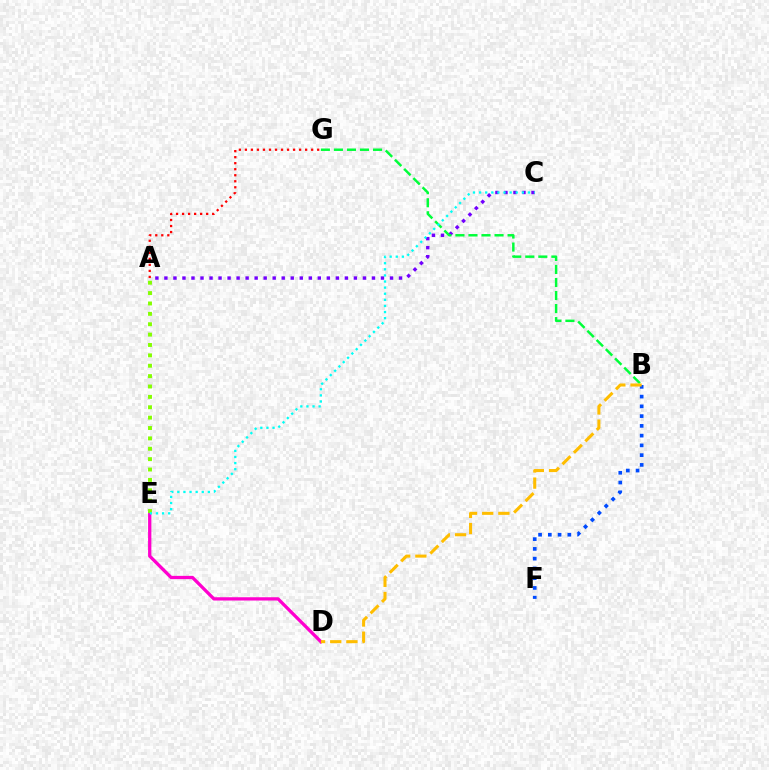{('B', 'F'): [{'color': '#004bff', 'line_style': 'dotted', 'thickness': 2.65}], ('A', 'C'): [{'color': '#7200ff', 'line_style': 'dotted', 'thickness': 2.45}], ('D', 'E'): [{'color': '#ff00cf', 'line_style': 'solid', 'thickness': 2.36}], ('A', 'E'): [{'color': '#84ff00', 'line_style': 'dotted', 'thickness': 2.82}], ('B', 'G'): [{'color': '#00ff39', 'line_style': 'dashed', 'thickness': 1.77}], ('B', 'D'): [{'color': '#ffbd00', 'line_style': 'dashed', 'thickness': 2.2}], ('C', 'E'): [{'color': '#00fff6', 'line_style': 'dotted', 'thickness': 1.66}], ('A', 'G'): [{'color': '#ff0000', 'line_style': 'dotted', 'thickness': 1.64}]}